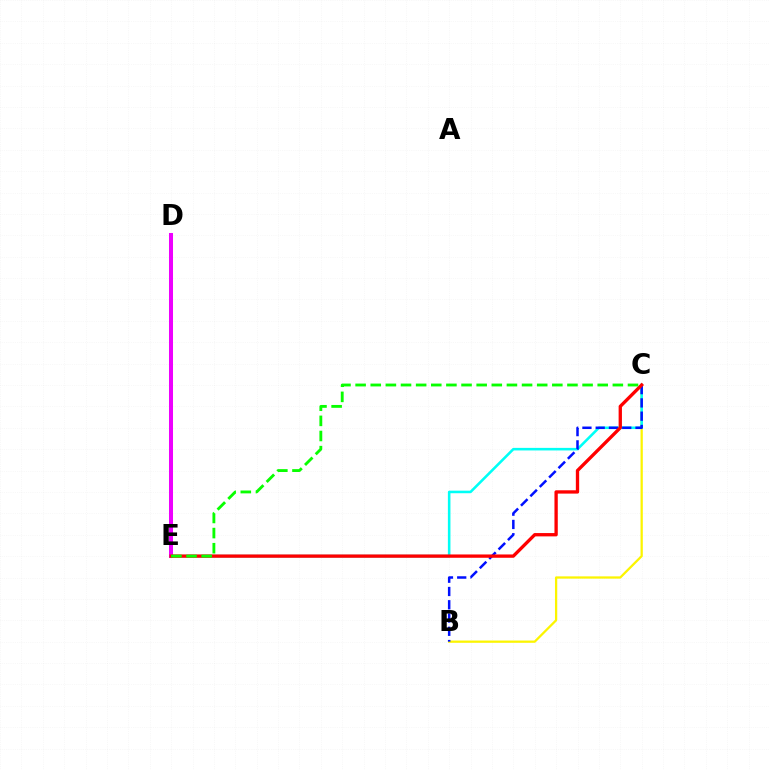{('D', 'E'): [{'color': '#ee00ff', 'line_style': 'solid', 'thickness': 2.89}], ('B', 'C'): [{'color': '#fcf500', 'line_style': 'solid', 'thickness': 1.63}, {'color': '#0010ff', 'line_style': 'dashed', 'thickness': 1.8}], ('C', 'E'): [{'color': '#00fff6', 'line_style': 'solid', 'thickness': 1.85}, {'color': '#ff0000', 'line_style': 'solid', 'thickness': 2.39}, {'color': '#08ff00', 'line_style': 'dashed', 'thickness': 2.06}]}